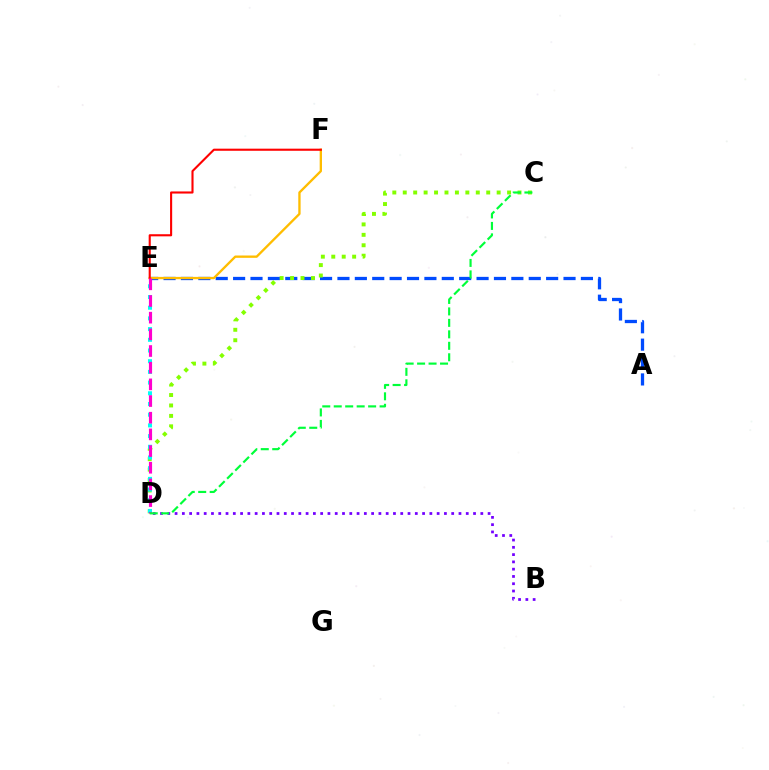{('A', 'E'): [{'color': '#004bff', 'line_style': 'dashed', 'thickness': 2.36}], ('C', 'D'): [{'color': '#84ff00', 'line_style': 'dotted', 'thickness': 2.83}, {'color': '#00ff39', 'line_style': 'dashed', 'thickness': 1.56}], ('E', 'F'): [{'color': '#ffbd00', 'line_style': 'solid', 'thickness': 1.68}, {'color': '#ff0000', 'line_style': 'solid', 'thickness': 1.52}], ('D', 'E'): [{'color': '#00fff6', 'line_style': 'dotted', 'thickness': 2.91}, {'color': '#ff00cf', 'line_style': 'dashed', 'thickness': 2.27}], ('B', 'D'): [{'color': '#7200ff', 'line_style': 'dotted', 'thickness': 1.98}]}